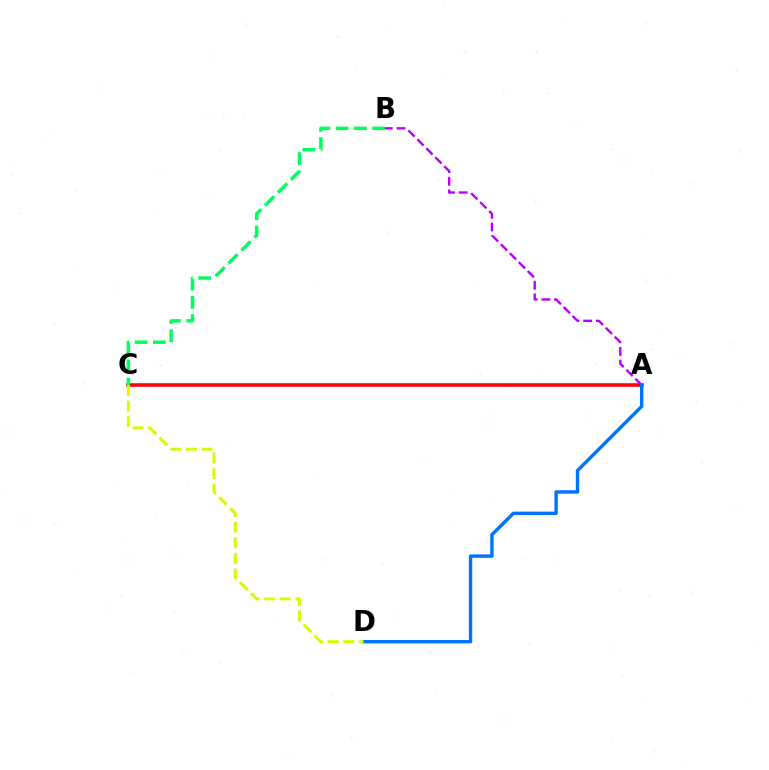{('A', 'B'): [{'color': '#b900ff', 'line_style': 'dashed', 'thickness': 1.72}], ('A', 'C'): [{'color': '#ff0000', 'line_style': 'solid', 'thickness': 2.55}], ('A', 'D'): [{'color': '#0074ff', 'line_style': 'solid', 'thickness': 2.46}], ('B', 'C'): [{'color': '#00ff5c', 'line_style': 'dashed', 'thickness': 2.48}], ('C', 'D'): [{'color': '#d1ff00', 'line_style': 'dashed', 'thickness': 2.12}]}